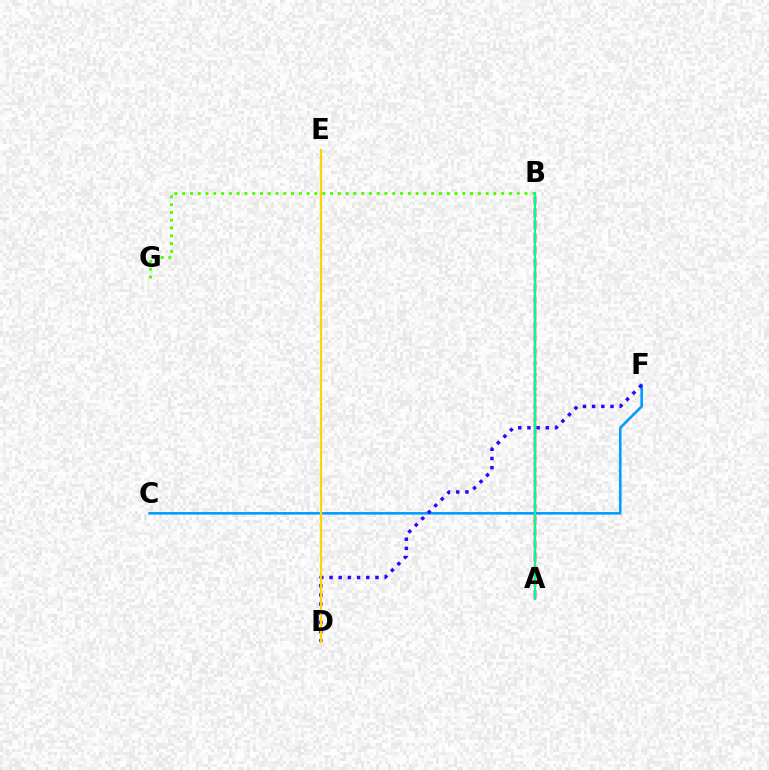{('C', 'F'): [{'color': '#009eff', 'line_style': 'solid', 'thickness': 1.87}], ('B', 'G'): [{'color': '#4fff00', 'line_style': 'dotted', 'thickness': 2.11}], ('A', 'B'): [{'color': '#ff0000', 'line_style': 'dashed', 'thickness': 1.67}, {'color': '#ff00ed', 'line_style': 'dashed', 'thickness': 1.73}, {'color': '#00ff86', 'line_style': 'solid', 'thickness': 1.55}], ('D', 'F'): [{'color': '#3700ff', 'line_style': 'dotted', 'thickness': 2.5}], ('D', 'E'): [{'color': '#ffd500', 'line_style': 'solid', 'thickness': 1.6}]}